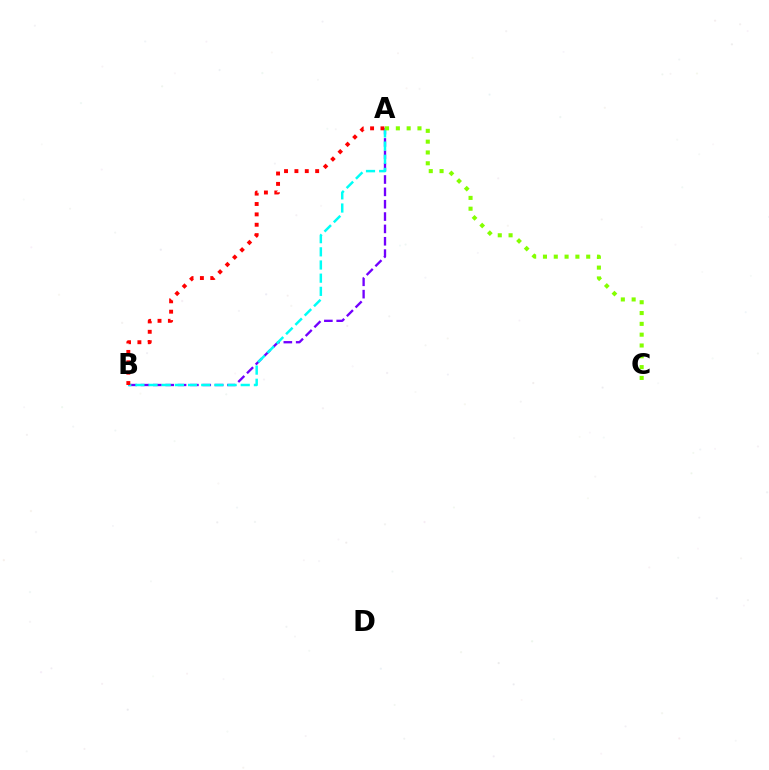{('A', 'B'): [{'color': '#7200ff', 'line_style': 'dashed', 'thickness': 1.68}, {'color': '#00fff6', 'line_style': 'dashed', 'thickness': 1.79}, {'color': '#ff0000', 'line_style': 'dotted', 'thickness': 2.82}], ('A', 'C'): [{'color': '#84ff00', 'line_style': 'dotted', 'thickness': 2.94}]}